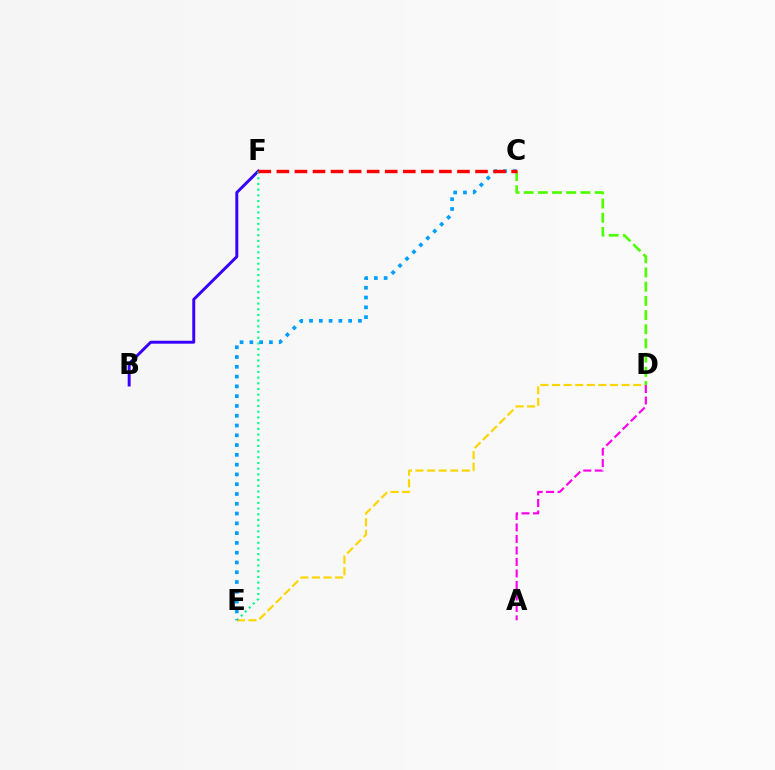{('B', 'F'): [{'color': '#3700ff', 'line_style': 'solid', 'thickness': 2.12}], ('E', 'F'): [{'color': '#00ff86', 'line_style': 'dotted', 'thickness': 1.55}], ('D', 'E'): [{'color': '#ffd500', 'line_style': 'dashed', 'thickness': 1.57}], ('C', 'E'): [{'color': '#009eff', 'line_style': 'dotted', 'thickness': 2.66}], ('A', 'D'): [{'color': '#ff00ed', 'line_style': 'dashed', 'thickness': 1.56}], ('C', 'D'): [{'color': '#4fff00', 'line_style': 'dashed', 'thickness': 1.93}], ('C', 'F'): [{'color': '#ff0000', 'line_style': 'dashed', 'thickness': 2.45}]}